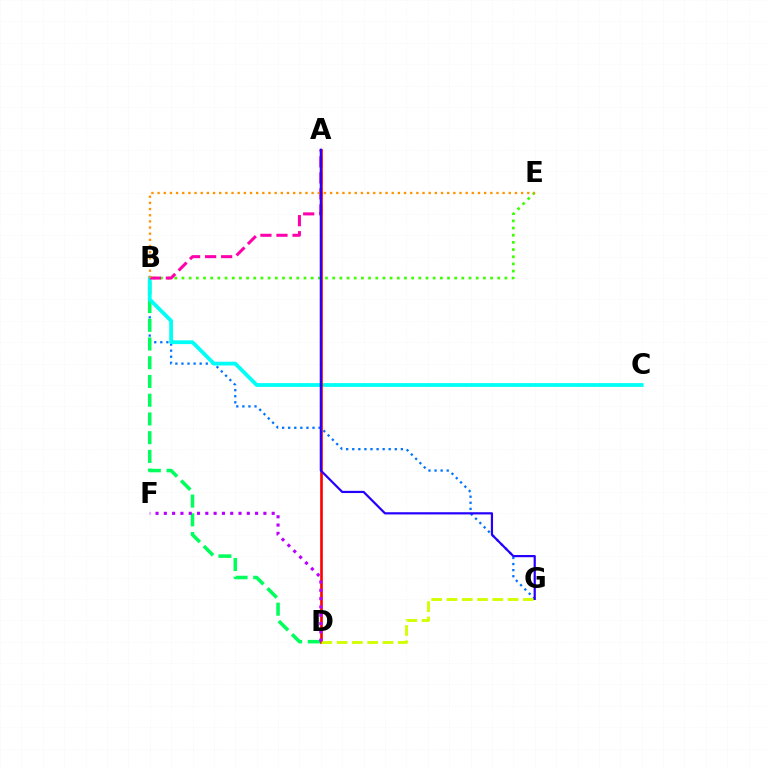{('B', 'G'): [{'color': '#0074ff', 'line_style': 'dotted', 'thickness': 1.65}], ('B', 'E'): [{'color': '#3dff00', 'line_style': 'dotted', 'thickness': 1.95}, {'color': '#ff9400', 'line_style': 'dotted', 'thickness': 1.67}], ('B', 'D'): [{'color': '#00ff5c', 'line_style': 'dashed', 'thickness': 2.54}], ('B', 'C'): [{'color': '#00fff6', 'line_style': 'solid', 'thickness': 2.72}], ('A', 'B'): [{'color': '#ff00ac', 'line_style': 'dashed', 'thickness': 2.18}], ('A', 'D'): [{'color': '#ff0000', 'line_style': 'solid', 'thickness': 1.9}], ('D', 'G'): [{'color': '#d1ff00', 'line_style': 'dashed', 'thickness': 2.08}], ('D', 'F'): [{'color': '#b900ff', 'line_style': 'dotted', 'thickness': 2.25}], ('A', 'G'): [{'color': '#2500ff', 'line_style': 'solid', 'thickness': 1.59}]}